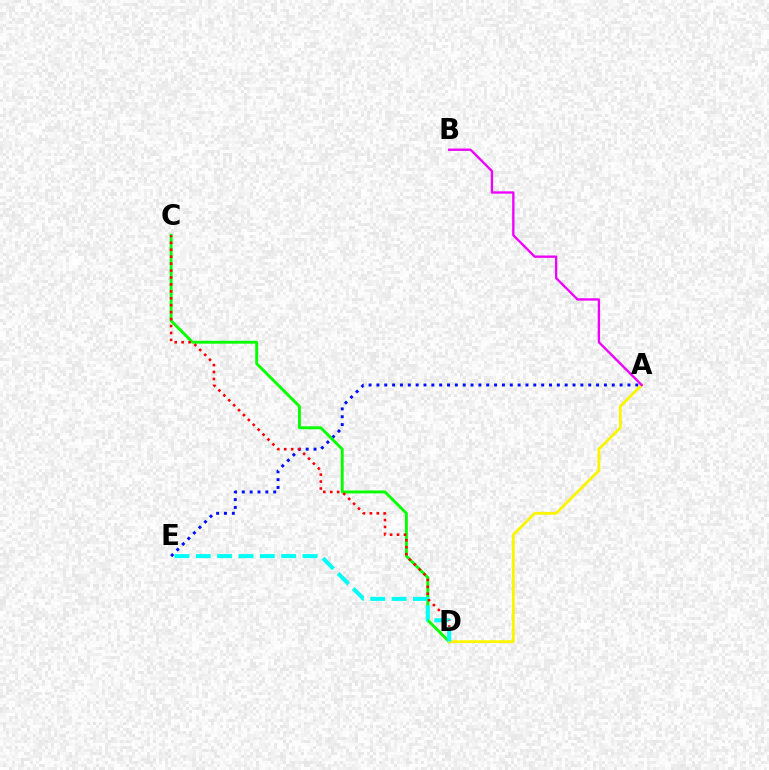{('A', 'E'): [{'color': '#0010ff', 'line_style': 'dotted', 'thickness': 2.13}], ('C', 'D'): [{'color': '#08ff00', 'line_style': 'solid', 'thickness': 2.09}, {'color': '#ff0000', 'line_style': 'dotted', 'thickness': 1.88}], ('A', 'D'): [{'color': '#fcf500', 'line_style': 'solid', 'thickness': 2.04}], ('A', 'B'): [{'color': '#ee00ff', 'line_style': 'solid', 'thickness': 1.68}], ('D', 'E'): [{'color': '#00fff6', 'line_style': 'dashed', 'thickness': 2.9}]}